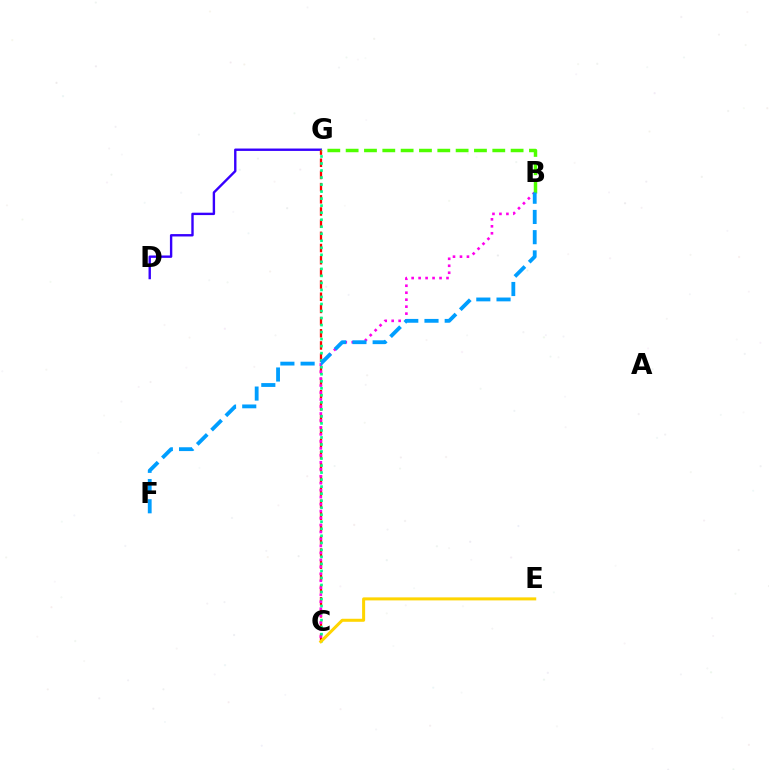{('D', 'G'): [{'color': '#3700ff', 'line_style': 'solid', 'thickness': 1.72}], ('C', 'G'): [{'color': '#ff0000', 'line_style': 'dashed', 'thickness': 1.65}, {'color': '#00ff86', 'line_style': 'dotted', 'thickness': 1.91}], ('B', 'C'): [{'color': '#ff00ed', 'line_style': 'dotted', 'thickness': 1.89}], ('B', 'G'): [{'color': '#4fff00', 'line_style': 'dashed', 'thickness': 2.49}], ('C', 'E'): [{'color': '#ffd500', 'line_style': 'solid', 'thickness': 2.18}], ('B', 'F'): [{'color': '#009eff', 'line_style': 'dashed', 'thickness': 2.75}]}